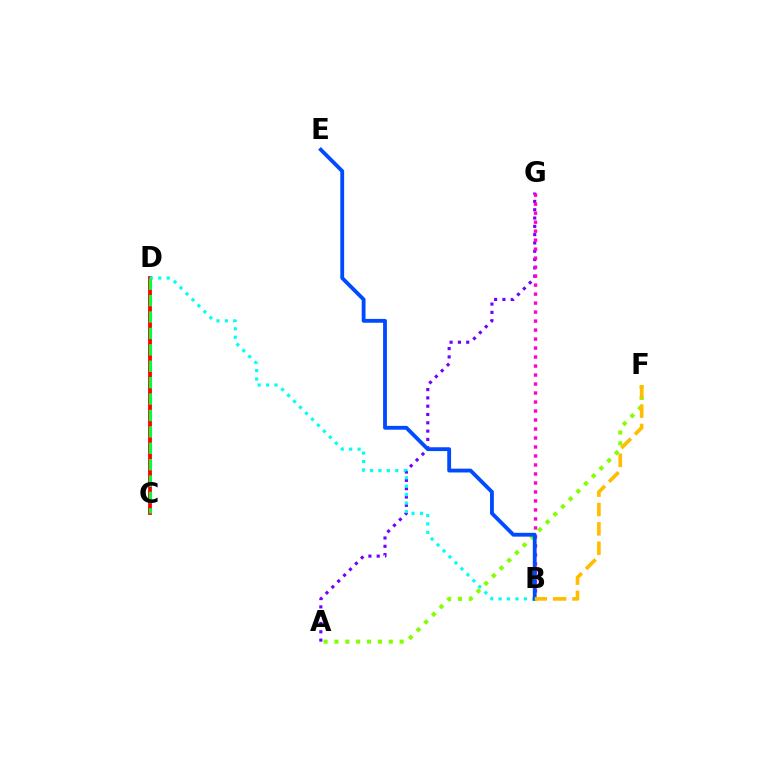{('C', 'D'): [{'color': '#ff0000', 'line_style': 'solid', 'thickness': 2.74}, {'color': '#00ff39', 'line_style': 'dashed', 'thickness': 2.23}], ('A', 'F'): [{'color': '#84ff00', 'line_style': 'dotted', 'thickness': 2.95}], ('A', 'G'): [{'color': '#7200ff', 'line_style': 'dotted', 'thickness': 2.26}], ('B', 'D'): [{'color': '#00fff6', 'line_style': 'dotted', 'thickness': 2.29}], ('B', 'G'): [{'color': '#ff00cf', 'line_style': 'dotted', 'thickness': 2.44}], ('B', 'E'): [{'color': '#004bff', 'line_style': 'solid', 'thickness': 2.76}], ('B', 'F'): [{'color': '#ffbd00', 'line_style': 'dashed', 'thickness': 2.63}]}